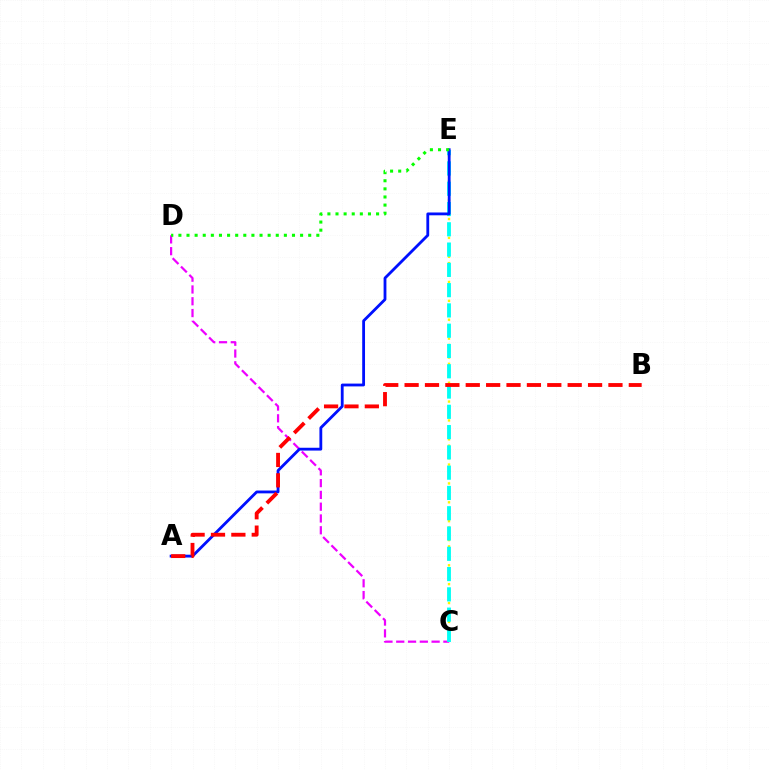{('C', 'E'): [{'color': '#fcf500', 'line_style': 'dotted', 'thickness': 1.71}, {'color': '#00fff6', 'line_style': 'dashed', 'thickness': 2.76}], ('C', 'D'): [{'color': '#ee00ff', 'line_style': 'dashed', 'thickness': 1.6}], ('A', 'E'): [{'color': '#0010ff', 'line_style': 'solid', 'thickness': 2.03}], ('A', 'B'): [{'color': '#ff0000', 'line_style': 'dashed', 'thickness': 2.77}], ('D', 'E'): [{'color': '#08ff00', 'line_style': 'dotted', 'thickness': 2.2}]}